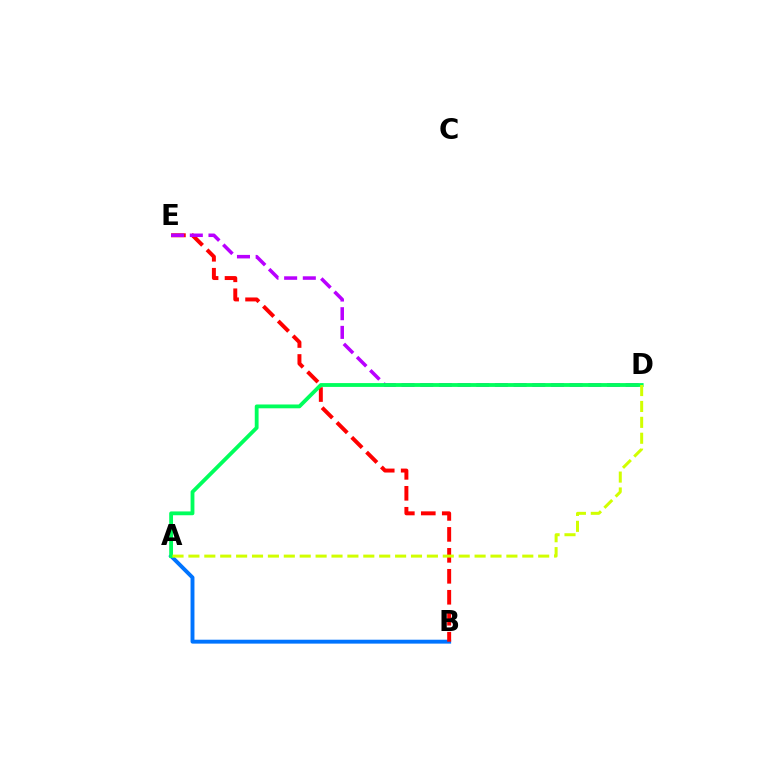{('A', 'B'): [{'color': '#0074ff', 'line_style': 'solid', 'thickness': 2.81}], ('B', 'E'): [{'color': '#ff0000', 'line_style': 'dashed', 'thickness': 2.85}], ('D', 'E'): [{'color': '#b900ff', 'line_style': 'dashed', 'thickness': 2.54}], ('A', 'D'): [{'color': '#00ff5c', 'line_style': 'solid', 'thickness': 2.75}, {'color': '#d1ff00', 'line_style': 'dashed', 'thickness': 2.16}]}